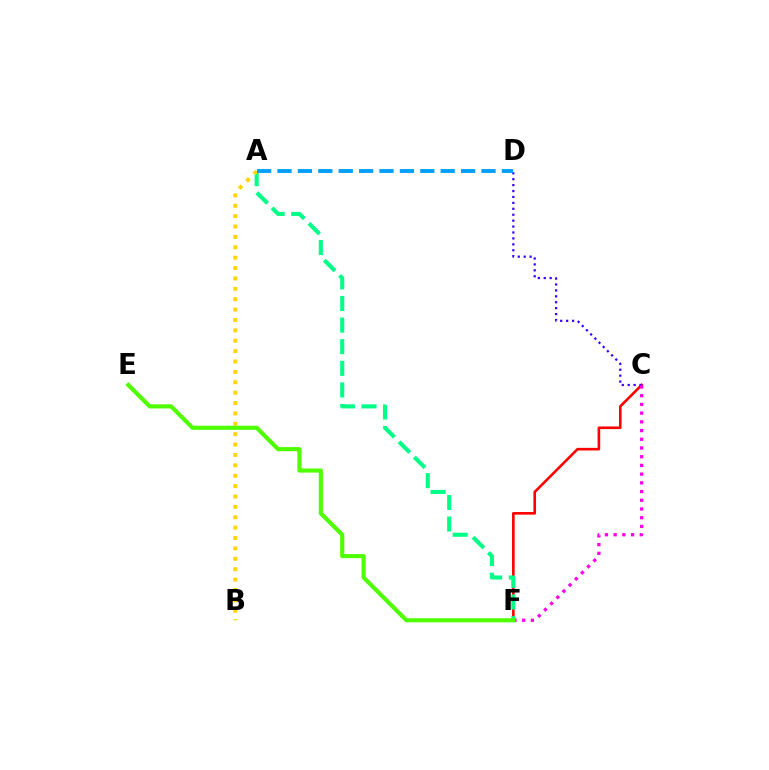{('C', 'F'): [{'color': '#ff0000', 'line_style': 'solid', 'thickness': 1.89}, {'color': '#ff00ed', 'line_style': 'dotted', 'thickness': 2.37}], ('C', 'D'): [{'color': '#3700ff', 'line_style': 'dotted', 'thickness': 1.61}], ('A', 'F'): [{'color': '#00ff86', 'line_style': 'dashed', 'thickness': 2.93}], ('A', 'B'): [{'color': '#ffd500', 'line_style': 'dotted', 'thickness': 2.82}], ('A', 'D'): [{'color': '#009eff', 'line_style': 'dashed', 'thickness': 2.77}], ('E', 'F'): [{'color': '#4fff00', 'line_style': 'solid', 'thickness': 2.98}]}